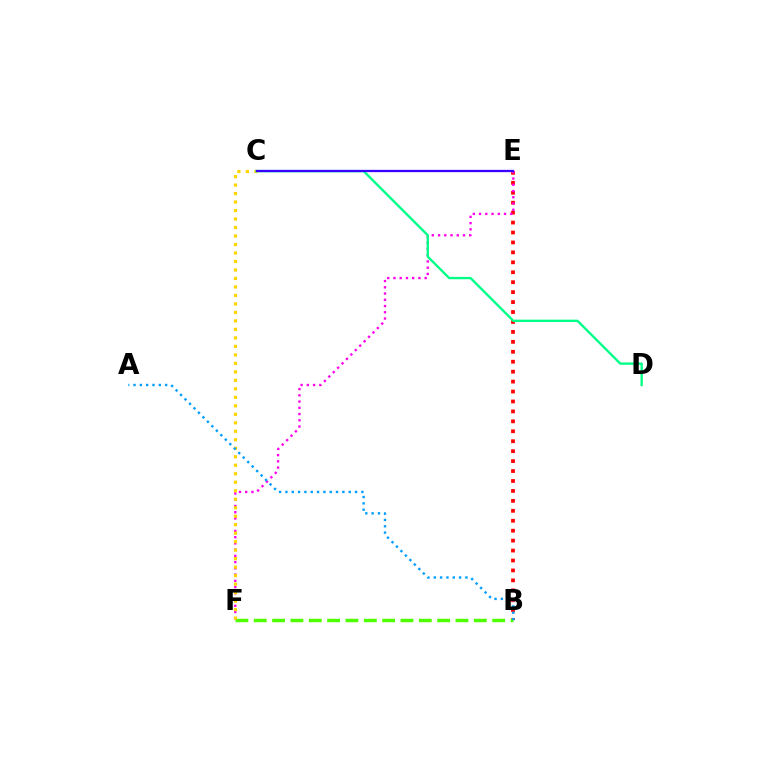{('B', 'E'): [{'color': '#ff0000', 'line_style': 'dotted', 'thickness': 2.7}], ('B', 'F'): [{'color': '#4fff00', 'line_style': 'dashed', 'thickness': 2.49}], ('E', 'F'): [{'color': '#ff00ed', 'line_style': 'dotted', 'thickness': 1.7}], ('C', 'F'): [{'color': '#ffd500', 'line_style': 'dotted', 'thickness': 2.31}], ('A', 'B'): [{'color': '#009eff', 'line_style': 'dotted', 'thickness': 1.72}], ('C', 'D'): [{'color': '#00ff86', 'line_style': 'solid', 'thickness': 1.69}], ('C', 'E'): [{'color': '#3700ff', 'line_style': 'solid', 'thickness': 1.64}]}